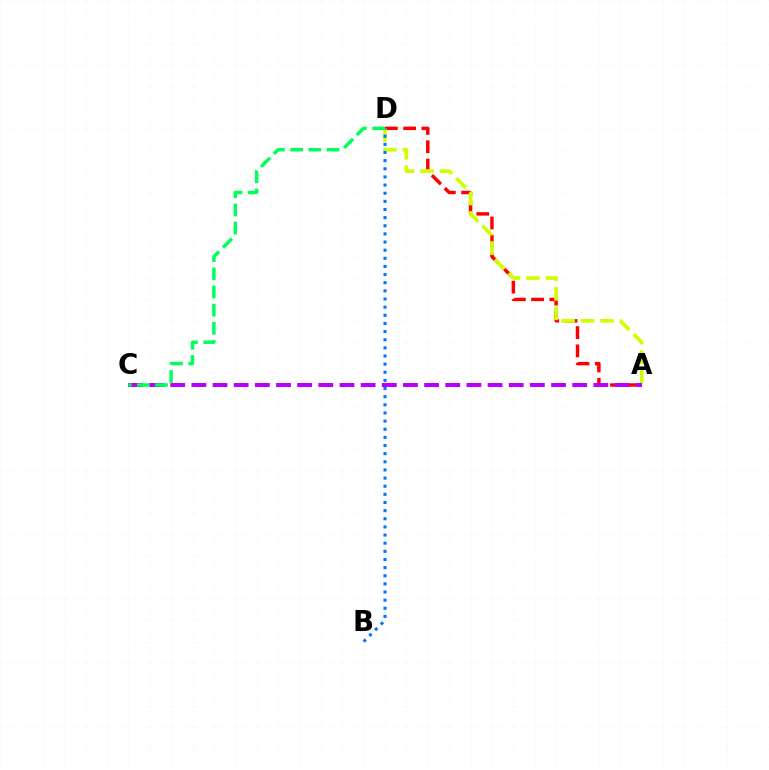{('A', 'D'): [{'color': '#ff0000', 'line_style': 'dashed', 'thickness': 2.48}, {'color': '#d1ff00', 'line_style': 'dashed', 'thickness': 2.65}], ('B', 'D'): [{'color': '#0074ff', 'line_style': 'dotted', 'thickness': 2.21}], ('A', 'C'): [{'color': '#b900ff', 'line_style': 'dashed', 'thickness': 2.87}], ('C', 'D'): [{'color': '#00ff5c', 'line_style': 'dashed', 'thickness': 2.47}]}